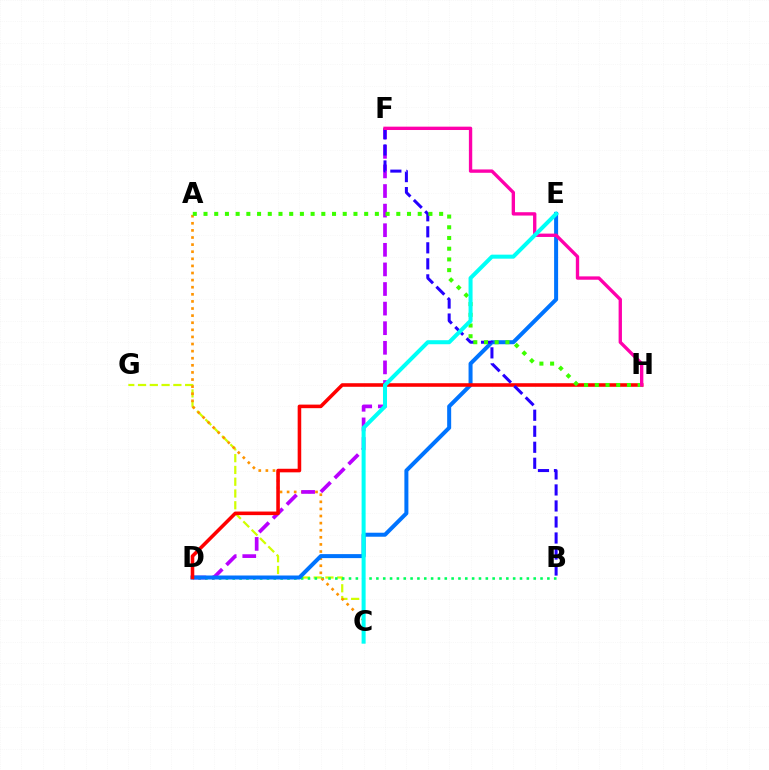{('C', 'G'): [{'color': '#d1ff00', 'line_style': 'dashed', 'thickness': 1.6}], ('B', 'D'): [{'color': '#00ff5c', 'line_style': 'dotted', 'thickness': 1.86}], ('A', 'C'): [{'color': '#ff9400', 'line_style': 'dotted', 'thickness': 1.93}], ('D', 'F'): [{'color': '#b900ff', 'line_style': 'dashed', 'thickness': 2.66}], ('D', 'E'): [{'color': '#0074ff', 'line_style': 'solid', 'thickness': 2.88}], ('D', 'H'): [{'color': '#ff0000', 'line_style': 'solid', 'thickness': 2.57}], ('B', 'F'): [{'color': '#2500ff', 'line_style': 'dashed', 'thickness': 2.18}], ('A', 'H'): [{'color': '#3dff00', 'line_style': 'dotted', 'thickness': 2.91}], ('F', 'H'): [{'color': '#ff00ac', 'line_style': 'solid', 'thickness': 2.41}], ('C', 'E'): [{'color': '#00fff6', 'line_style': 'solid', 'thickness': 2.9}]}